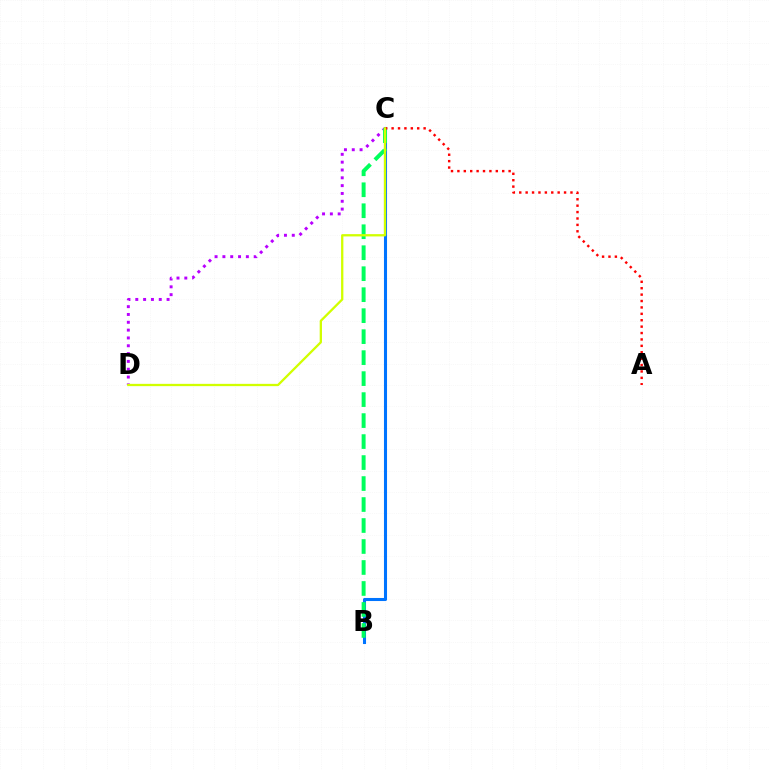{('C', 'D'): [{'color': '#b900ff', 'line_style': 'dotted', 'thickness': 2.13}, {'color': '#d1ff00', 'line_style': 'solid', 'thickness': 1.65}], ('B', 'C'): [{'color': '#0074ff', 'line_style': 'solid', 'thickness': 2.2}, {'color': '#00ff5c', 'line_style': 'dashed', 'thickness': 2.85}], ('A', 'C'): [{'color': '#ff0000', 'line_style': 'dotted', 'thickness': 1.74}]}